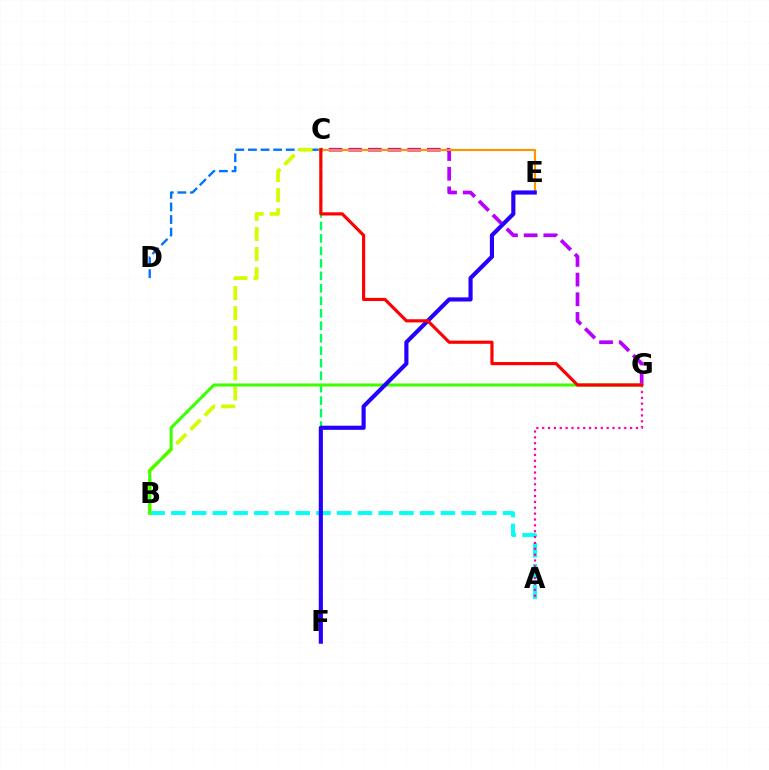{('C', 'G'): [{'color': '#b900ff', 'line_style': 'dashed', 'thickness': 2.67}, {'color': '#ff0000', 'line_style': 'solid', 'thickness': 2.28}], ('C', 'E'): [{'color': '#ff9400', 'line_style': 'solid', 'thickness': 1.56}], ('C', 'D'): [{'color': '#0074ff', 'line_style': 'dashed', 'thickness': 1.71}], ('A', 'B'): [{'color': '#00fff6', 'line_style': 'dashed', 'thickness': 2.82}], ('A', 'G'): [{'color': '#ff00ac', 'line_style': 'dotted', 'thickness': 1.59}], ('C', 'F'): [{'color': '#00ff5c', 'line_style': 'dashed', 'thickness': 1.69}], ('B', 'C'): [{'color': '#d1ff00', 'line_style': 'dashed', 'thickness': 2.73}], ('B', 'G'): [{'color': '#3dff00', 'line_style': 'solid', 'thickness': 2.21}], ('E', 'F'): [{'color': '#2500ff', 'line_style': 'solid', 'thickness': 2.98}]}